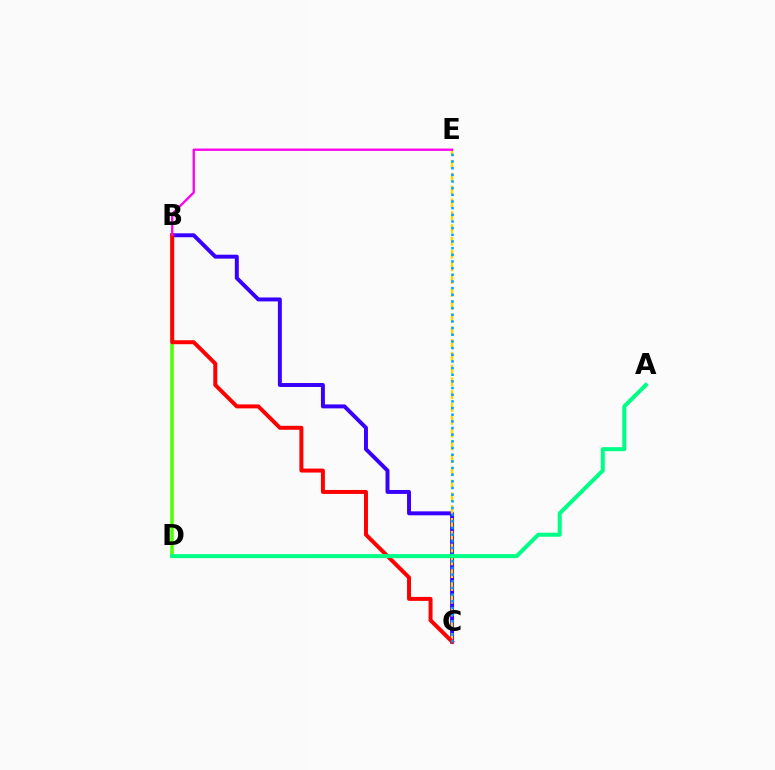{('B', 'C'): [{'color': '#3700ff', 'line_style': 'solid', 'thickness': 2.84}, {'color': '#ff0000', 'line_style': 'solid', 'thickness': 2.86}], ('B', 'D'): [{'color': '#4fff00', 'line_style': 'solid', 'thickness': 2.53}], ('C', 'E'): [{'color': '#ffd500', 'line_style': 'dashed', 'thickness': 1.74}, {'color': '#009eff', 'line_style': 'dotted', 'thickness': 1.81}], ('B', 'E'): [{'color': '#ff00ed', 'line_style': 'solid', 'thickness': 1.67}], ('A', 'D'): [{'color': '#00ff86', 'line_style': 'solid', 'thickness': 2.9}]}